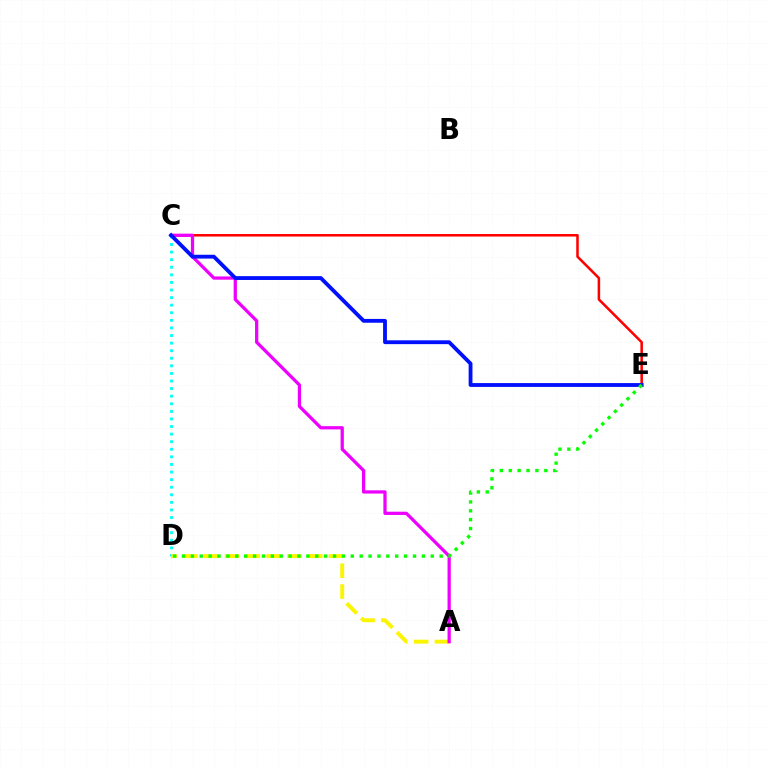{('C', 'D'): [{'color': '#00fff6', 'line_style': 'dotted', 'thickness': 2.06}], ('C', 'E'): [{'color': '#ff0000', 'line_style': 'solid', 'thickness': 1.83}, {'color': '#0010ff', 'line_style': 'solid', 'thickness': 2.75}], ('A', 'D'): [{'color': '#fcf500', 'line_style': 'dashed', 'thickness': 2.83}], ('A', 'C'): [{'color': '#ee00ff', 'line_style': 'solid', 'thickness': 2.34}], ('D', 'E'): [{'color': '#08ff00', 'line_style': 'dotted', 'thickness': 2.41}]}